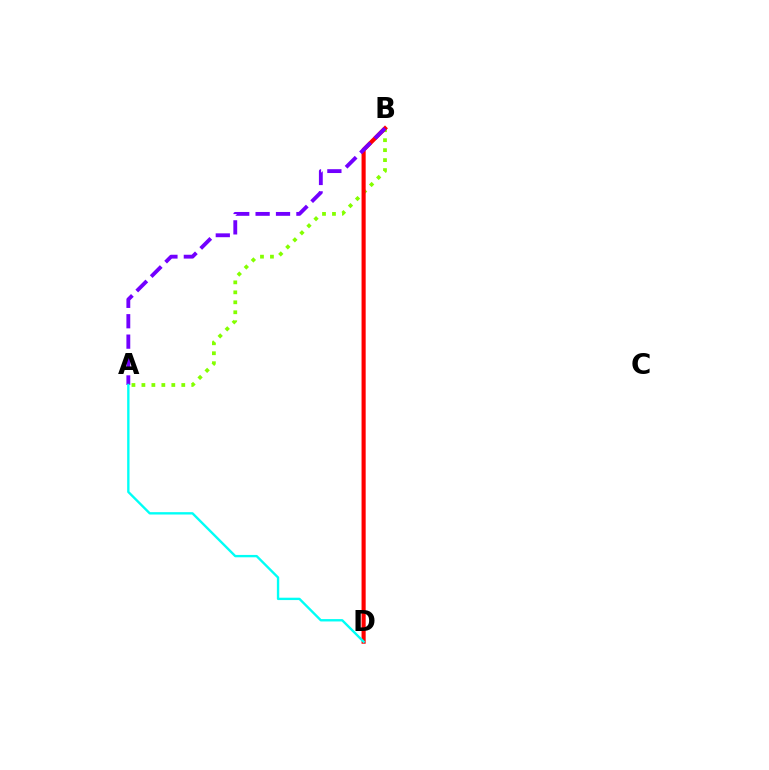{('A', 'B'): [{'color': '#84ff00', 'line_style': 'dotted', 'thickness': 2.71}, {'color': '#7200ff', 'line_style': 'dashed', 'thickness': 2.77}], ('B', 'D'): [{'color': '#ff0000', 'line_style': 'solid', 'thickness': 2.97}], ('A', 'D'): [{'color': '#00fff6', 'line_style': 'solid', 'thickness': 1.7}]}